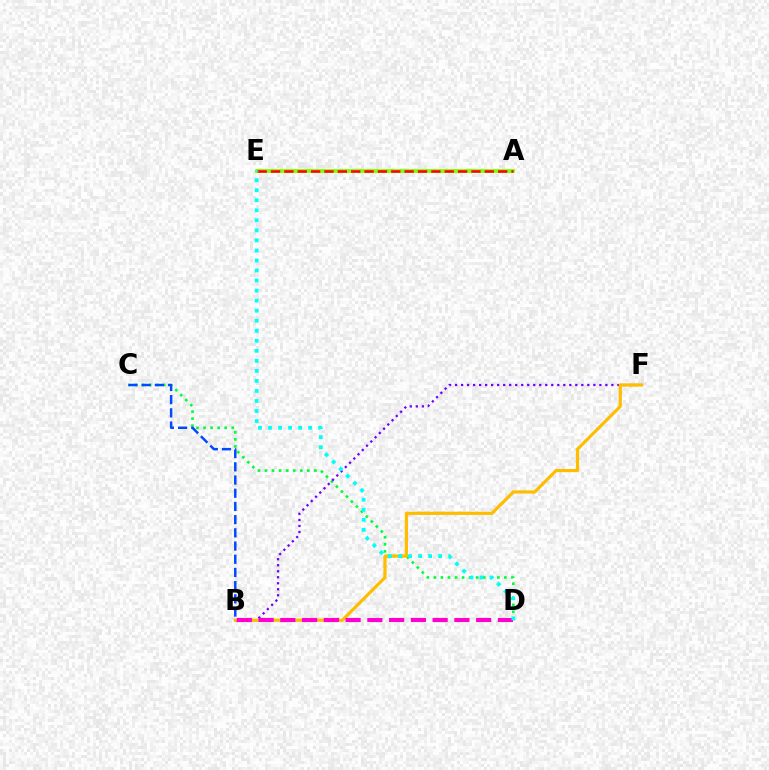{('C', 'D'): [{'color': '#00ff39', 'line_style': 'dotted', 'thickness': 1.92}], ('A', 'E'): [{'color': '#84ff00', 'line_style': 'solid', 'thickness': 2.77}, {'color': '#ff0000', 'line_style': 'dashed', 'thickness': 1.82}], ('B', 'F'): [{'color': '#7200ff', 'line_style': 'dotted', 'thickness': 1.63}, {'color': '#ffbd00', 'line_style': 'solid', 'thickness': 2.29}], ('B', 'D'): [{'color': '#ff00cf', 'line_style': 'dashed', 'thickness': 2.96}], ('B', 'C'): [{'color': '#004bff', 'line_style': 'dashed', 'thickness': 1.79}], ('D', 'E'): [{'color': '#00fff6', 'line_style': 'dotted', 'thickness': 2.73}]}